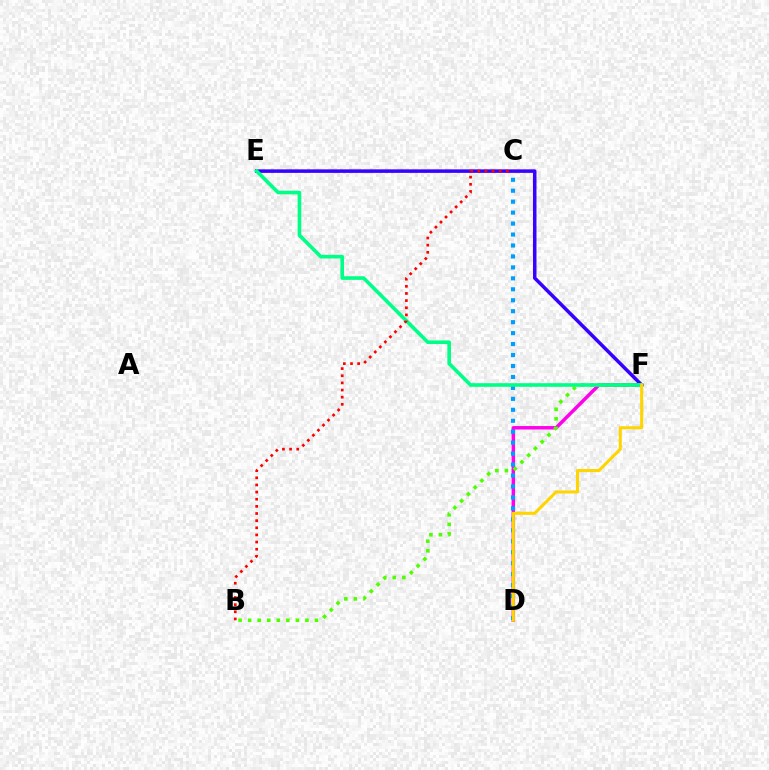{('E', 'F'): [{'color': '#3700ff', 'line_style': 'solid', 'thickness': 2.54}, {'color': '#00ff86', 'line_style': 'solid', 'thickness': 2.61}], ('D', 'F'): [{'color': '#ff00ed', 'line_style': 'solid', 'thickness': 2.49}, {'color': '#ffd500', 'line_style': 'solid', 'thickness': 2.2}], ('C', 'D'): [{'color': '#009eff', 'line_style': 'dotted', 'thickness': 2.98}], ('B', 'F'): [{'color': '#4fff00', 'line_style': 'dotted', 'thickness': 2.59}], ('B', 'C'): [{'color': '#ff0000', 'line_style': 'dotted', 'thickness': 1.94}]}